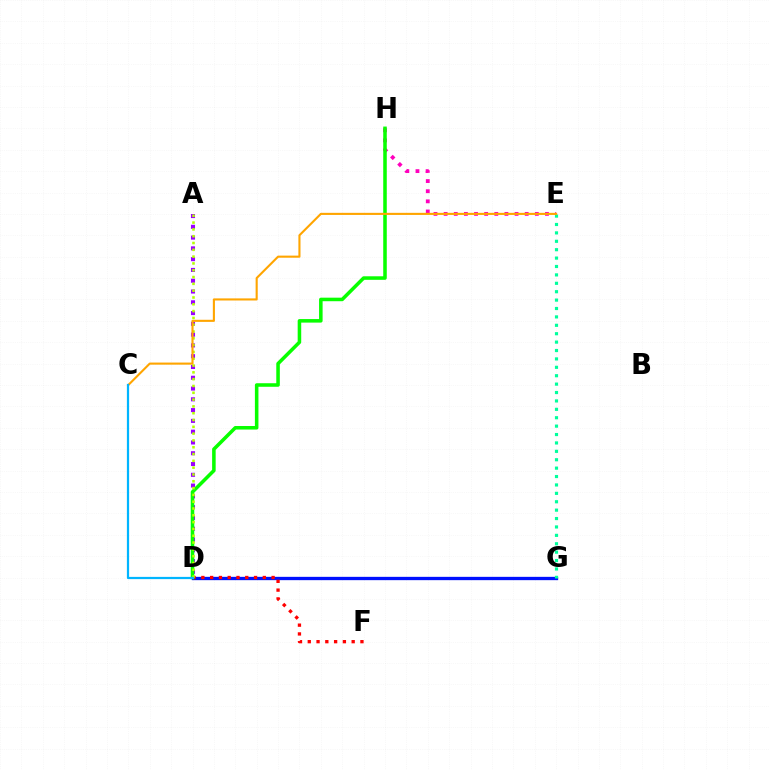{('A', 'D'): [{'color': '#9b00ff', 'line_style': 'dotted', 'thickness': 2.93}, {'color': '#b3ff00', 'line_style': 'dotted', 'thickness': 1.85}], ('D', 'G'): [{'color': '#0010ff', 'line_style': 'solid', 'thickness': 2.38}], ('D', 'F'): [{'color': '#ff0000', 'line_style': 'dotted', 'thickness': 2.39}], ('E', 'H'): [{'color': '#ff00bd', 'line_style': 'dotted', 'thickness': 2.75}], ('D', 'H'): [{'color': '#08ff00', 'line_style': 'solid', 'thickness': 2.55}], ('E', 'G'): [{'color': '#00ff9d', 'line_style': 'dotted', 'thickness': 2.28}], ('C', 'E'): [{'color': '#ffa500', 'line_style': 'solid', 'thickness': 1.52}], ('C', 'D'): [{'color': '#00b5ff', 'line_style': 'solid', 'thickness': 1.6}]}